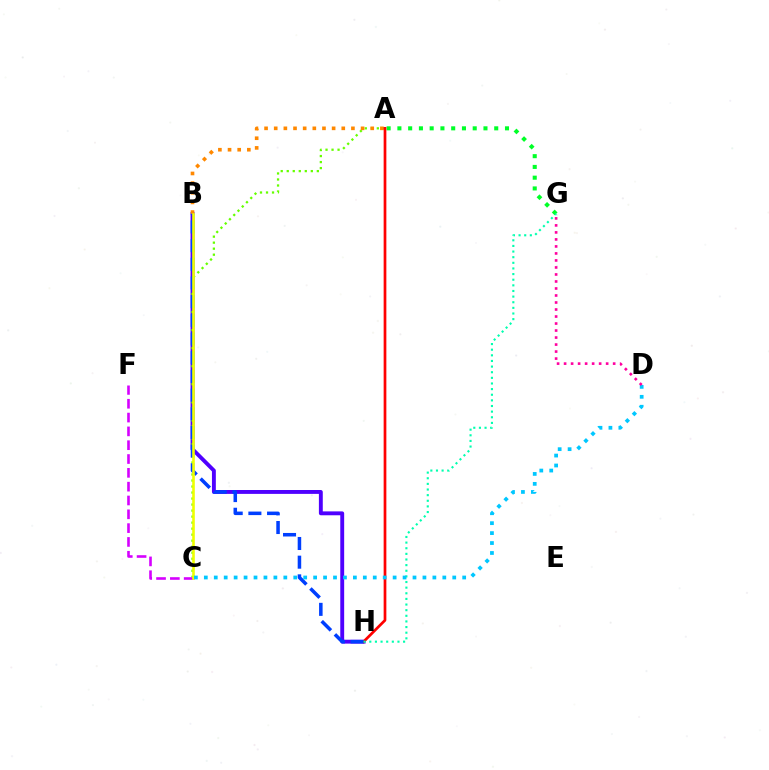{('A', 'G'): [{'color': '#00ff27', 'line_style': 'dotted', 'thickness': 2.92}], ('B', 'H'): [{'color': '#4f00ff', 'line_style': 'solid', 'thickness': 2.8}, {'color': '#003fff', 'line_style': 'dashed', 'thickness': 2.54}], ('A', 'C'): [{'color': '#66ff00', 'line_style': 'dotted', 'thickness': 1.63}], ('A', 'B'): [{'color': '#ff8800', 'line_style': 'dotted', 'thickness': 2.62}], ('A', 'H'): [{'color': '#ff0000', 'line_style': 'solid', 'thickness': 1.95}], ('C', 'F'): [{'color': '#d600ff', 'line_style': 'dashed', 'thickness': 1.88}], ('B', 'C'): [{'color': '#eeff00', 'line_style': 'solid', 'thickness': 1.88}], ('G', 'H'): [{'color': '#00ffaf', 'line_style': 'dotted', 'thickness': 1.53}], ('C', 'D'): [{'color': '#00c7ff', 'line_style': 'dotted', 'thickness': 2.7}], ('D', 'G'): [{'color': '#ff00a0', 'line_style': 'dotted', 'thickness': 1.9}]}